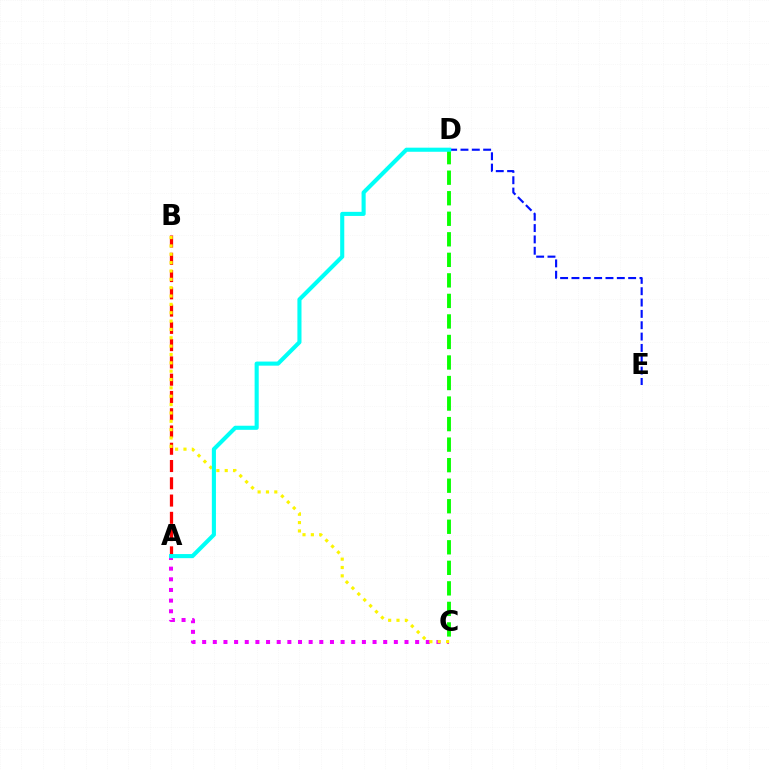{('C', 'D'): [{'color': '#08ff00', 'line_style': 'dashed', 'thickness': 2.79}], ('D', 'E'): [{'color': '#0010ff', 'line_style': 'dashed', 'thickness': 1.54}], ('A', 'B'): [{'color': '#ff0000', 'line_style': 'dashed', 'thickness': 2.35}], ('A', 'C'): [{'color': '#ee00ff', 'line_style': 'dotted', 'thickness': 2.89}], ('B', 'C'): [{'color': '#fcf500', 'line_style': 'dotted', 'thickness': 2.27}], ('A', 'D'): [{'color': '#00fff6', 'line_style': 'solid', 'thickness': 2.95}]}